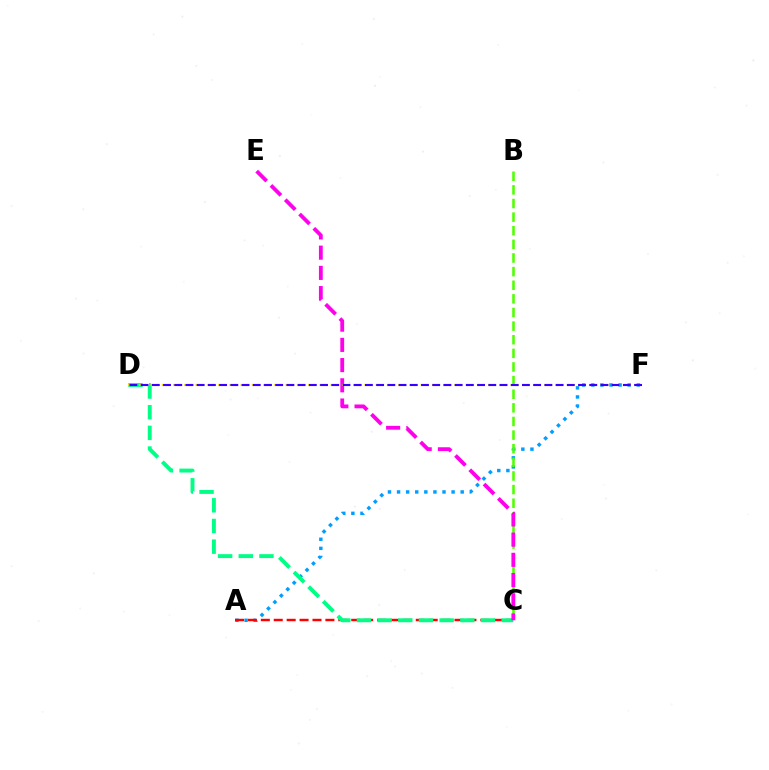{('A', 'F'): [{'color': '#009eff', 'line_style': 'dotted', 'thickness': 2.47}], ('A', 'C'): [{'color': '#ff0000', 'line_style': 'dashed', 'thickness': 1.75}], ('C', 'D'): [{'color': '#00ff86', 'line_style': 'dashed', 'thickness': 2.81}], ('B', 'C'): [{'color': '#4fff00', 'line_style': 'dashed', 'thickness': 1.85}], ('C', 'E'): [{'color': '#ff00ed', 'line_style': 'dashed', 'thickness': 2.75}], ('D', 'F'): [{'color': '#ffd500', 'line_style': 'dotted', 'thickness': 1.53}, {'color': '#3700ff', 'line_style': 'dashed', 'thickness': 1.52}]}